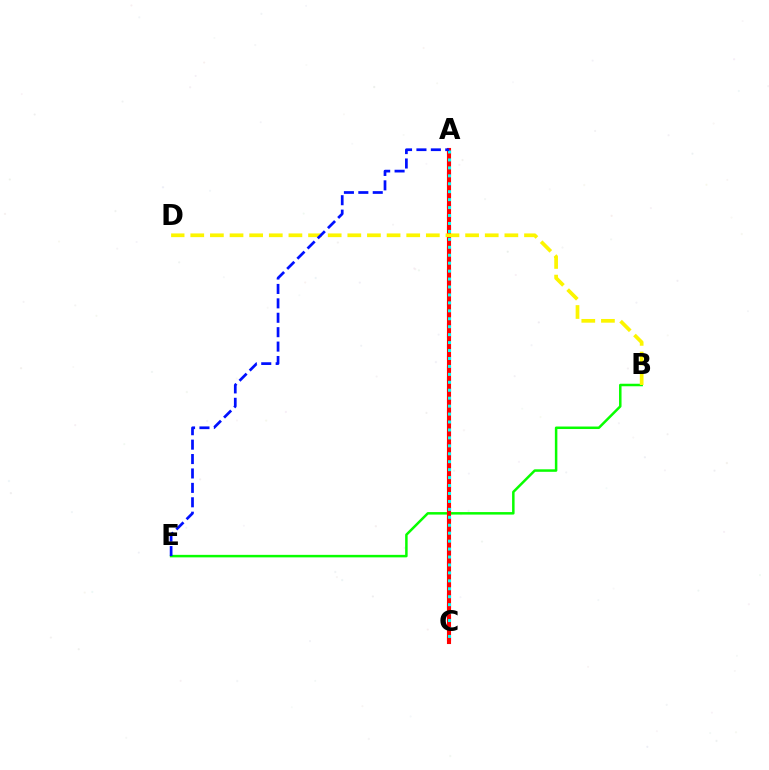{('B', 'E'): [{'color': '#08ff00', 'line_style': 'solid', 'thickness': 1.8}], ('A', 'C'): [{'color': '#ee00ff', 'line_style': 'dotted', 'thickness': 2.94}, {'color': '#ff0000', 'line_style': 'solid', 'thickness': 2.95}, {'color': '#00fff6', 'line_style': 'dotted', 'thickness': 2.16}], ('B', 'D'): [{'color': '#fcf500', 'line_style': 'dashed', 'thickness': 2.67}], ('A', 'E'): [{'color': '#0010ff', 'line_style': 'dashed', 'thickness': 1.96}]}